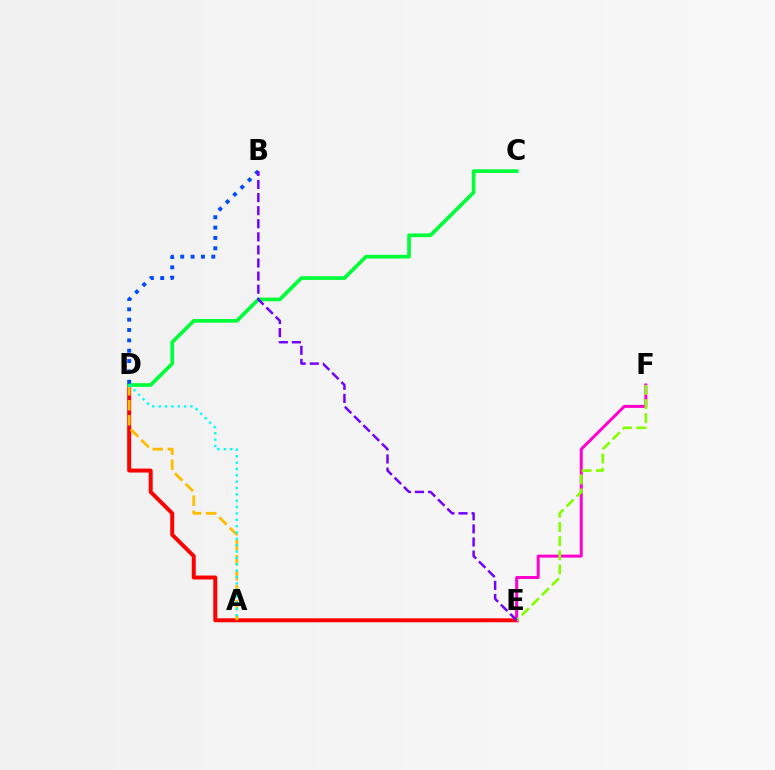{('D', 'E'): [{'color': '#ff0000', 'line_style': 'solid', 'thickness': 2.85}], ('E', 'F'): [{'color': '#ff00cf', 'line_style': 'solid', 'thickness': 2.15}, {'color': '#84ff00', 'line_style': 'dashed', 'thickness': 1.92}], ('A', 'D'): [{'color': '#ffbd00', 'line_style': 'dashed', 'thickness': 2.04}, {'color': '#00fff6', 'line_style': 'dotted', 'thickness': 1.73}], ('C', 'D'): [{'color': '#00ff39', 'line_style': 'solid', 'thickness': 2.65}], ('B', 'D'): [{'color': '#004bff', 'line_style': 'dotted', 'thickness': 2.81}], ('B', 'E'): [{'color': '#7200ff', 'line_style': 'dashed', 'thickness': 1.78}]}